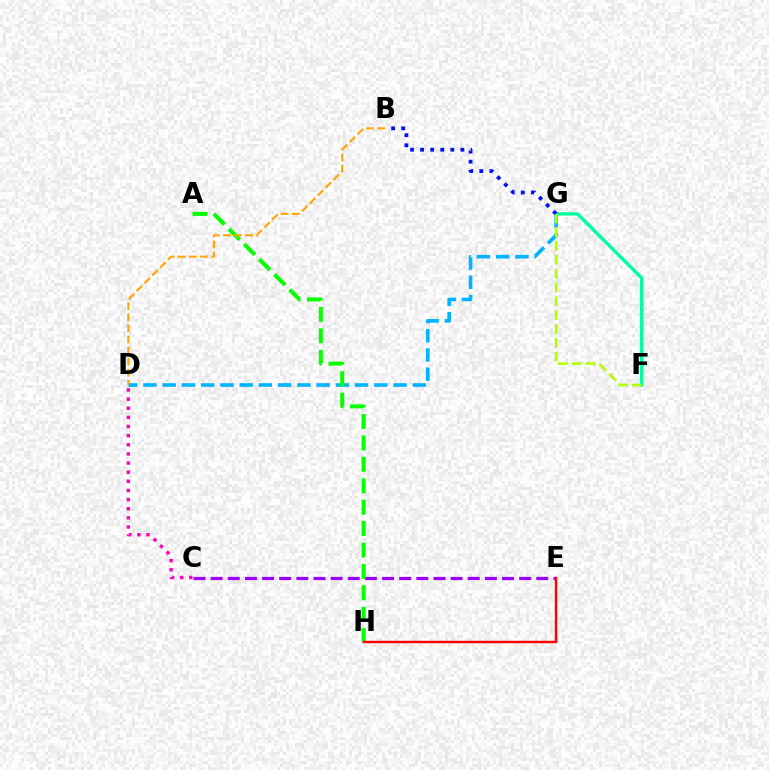{('C', 'E'): [{'color': '#9b00ff', 'line_style': 'dashed', 'thickness': 2.33}], ('F', 'G'): [{'color': '#00ff9d', 'line_style': 'solid', 'thickness': 2.41}, {'color': '#b3ff00', 'line_style': 'dashed', 'thickness': 1.88}], ('C', 'D'): [{'color': '#ff00bd', 'line_style': 'dotted', 'thickness': 2.48}], ('D', 'G'): [{'color': '#00b5ff', 'line_style': 'dashed', 'thickness': 2.61}], ('B', 'G'): [{'color': '#0010ff', 'line_style': 'dotted', 'thickness': 2.74}], ('A', 'H'): [{'color': '#08ff00', 'line_style': 'dashed', 'thickness': 2.91}], ('B', 'D'): [{'color': '#ffa500', 'line_style': 'dashed', 'thickness': 1.51}], ('E', 'H'): [{'color': '#ff0000', 'line_style': 'solid', 'thickness': 1.75}]}